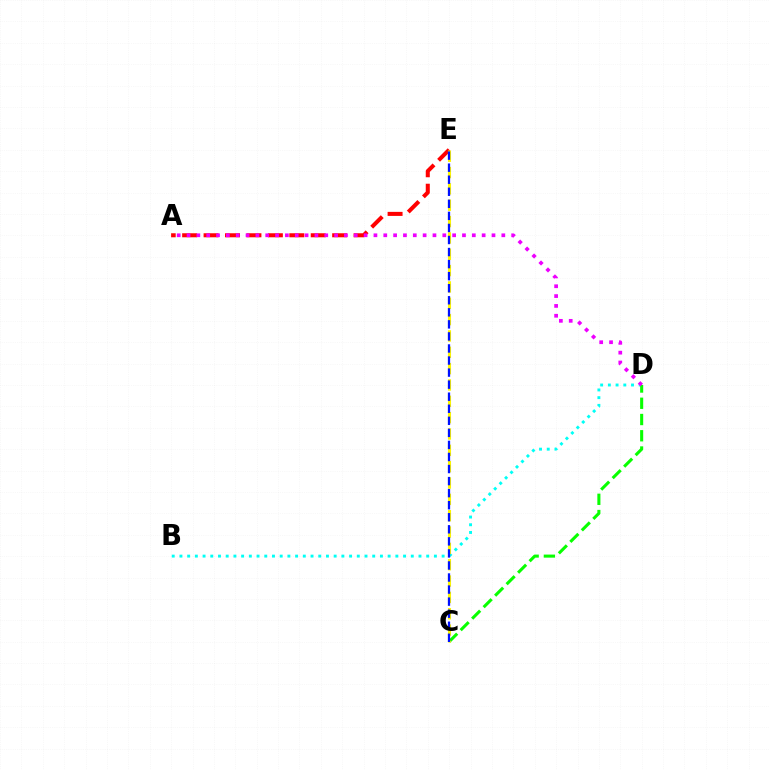{('B', 'D'): [{'color': '#00fff6', 'line_style': 'dotted', 'thickness': 2.1}], ('C', 'D'): [{'color': '#08ff00', 'line_style': 'dashed', 'thickness': 2.21}], ('A', 'E'): [{'color': '#ff0000', 'line_style': 'dashed', 'thickness': 2.91}], ('C', 'E'): [{'color': '#fcf500', 'line_style': 'dashed', 'thickness': 2.22}, {'color': '#0010ff', 'line_style': 'dashed', 'thickness': 1.64}], ('A', 'D'): [{'color': '#ee00ff', 'line_style': 'dotted', 'thickness': 2.67}]}